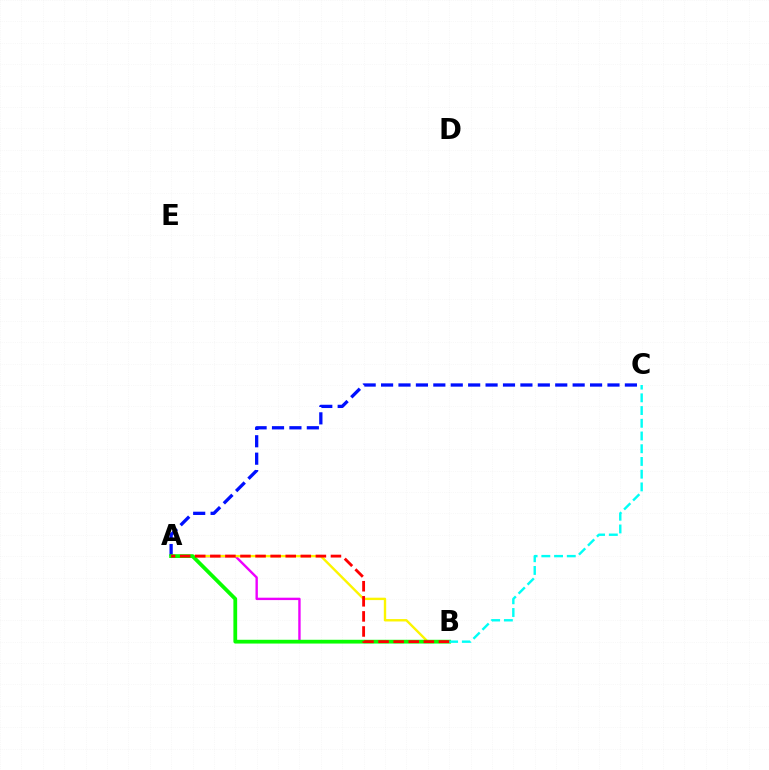{('A', 'B'): [{'color': '#ee00ff', 'line_style': 'solid', 'thickness': 1.72}, {'color': '#fcf500', 'line_style': 'solid', 'thickness': 1.72}, {'color': '#08ff00', 'line_style': 'solid', 'thickness': 2.71}, {'color': '#ff0000', 'line_style': 'dashed', 'thickness': 2.05}], ('A', 'C'): [{'color': '#0010ff', 'line_style': 'dashed', 'thickness': 2.37}], ('B', 'C'): [{'color': '#00fff6', 'line_style': 'dashed', 'thickness': 1.73}]}